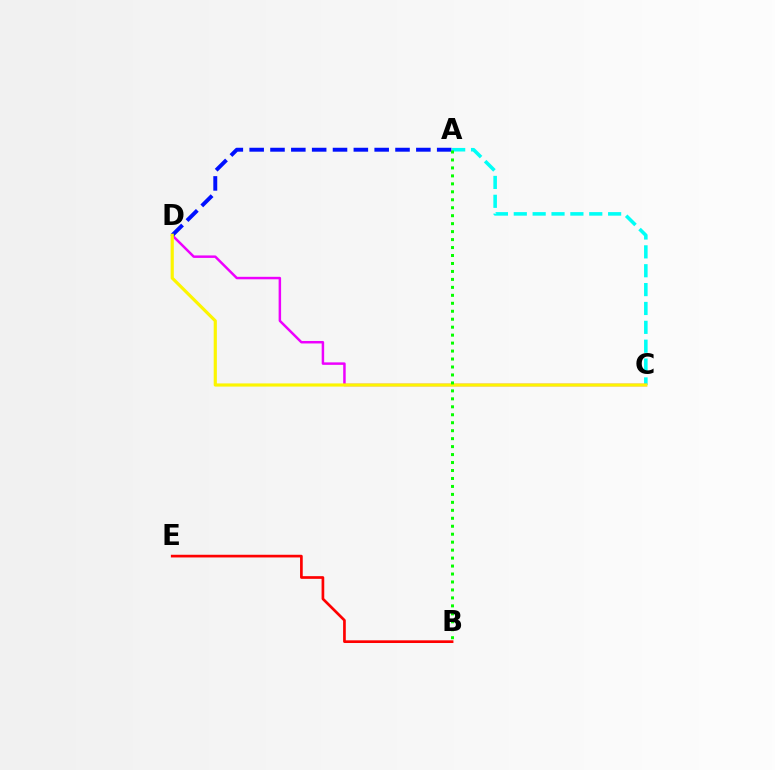{('A', 'C'): [{'color': '#00fff6', 'line_style': 'dashed', 'thickness': 2.56}], ('C', 'D'): [{'color': '#ee00ff', 'line_style': 'solid', 'thickness': 1.79}, {'color': '#fcf500', 'line_style': 'solid', 'thickness': 2.28}], ('A', 'D'): [{'color': '#0010ff', 'line_style': 'dashed', 'thickness': 2.83}], ('A', 'B'): [{'color': '#08ff00', 'line_style': 'dotted', 'thickness': 2.16}], ('B', 'E'): [{'color': '#ff0000', 'line_style': 'solid', 'thickness': 1.93}]}